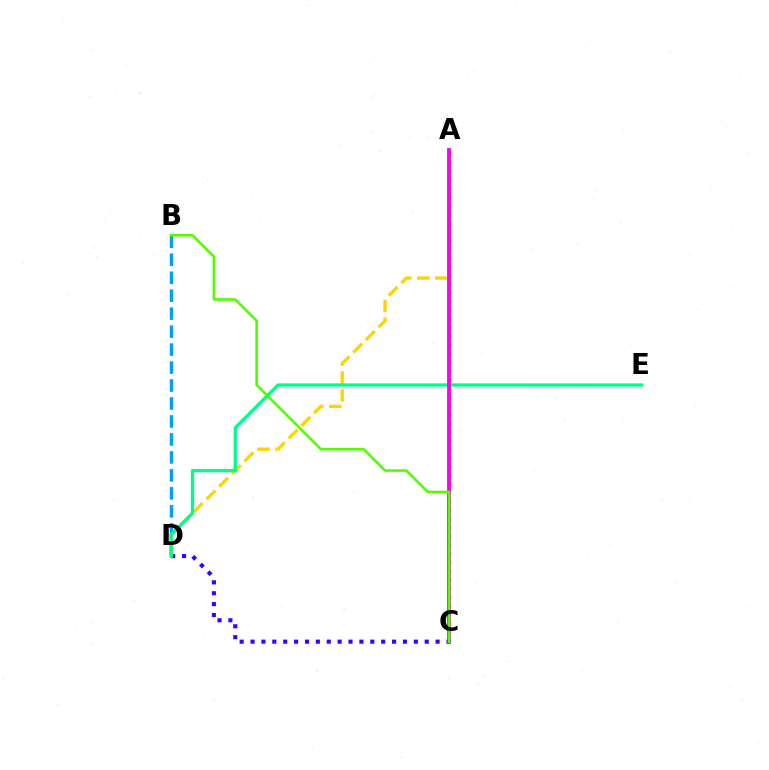{('C', 'D'): [{'color': '#3700ff', 'line_style': 'dotted', 'thickness': 2.96}], ('A', 'C'): [{'color': '#ff0000', 'line_style': 'dotted', 'thickness': 2.36}, {'color': '#ff00ed', 'line_style': 'solid', 'thickness': 2.75}], ('B', 'D'): [{'color': '#009eff', 'line_style': 'dashed', 'thickness': 2.44}], ('A', 'D'): [{'color': '#ffd500', 'line_style': 'dashed', 'thickness': 2.43}], ('D', 'E'): [{'color': '#00ff86', 'line_style': 'solid', 'thickness': 2.36}], ('B', 'C'): [{'color': '#4fff00', 'line_style': 'solid', 'thickness': 1.85}]}